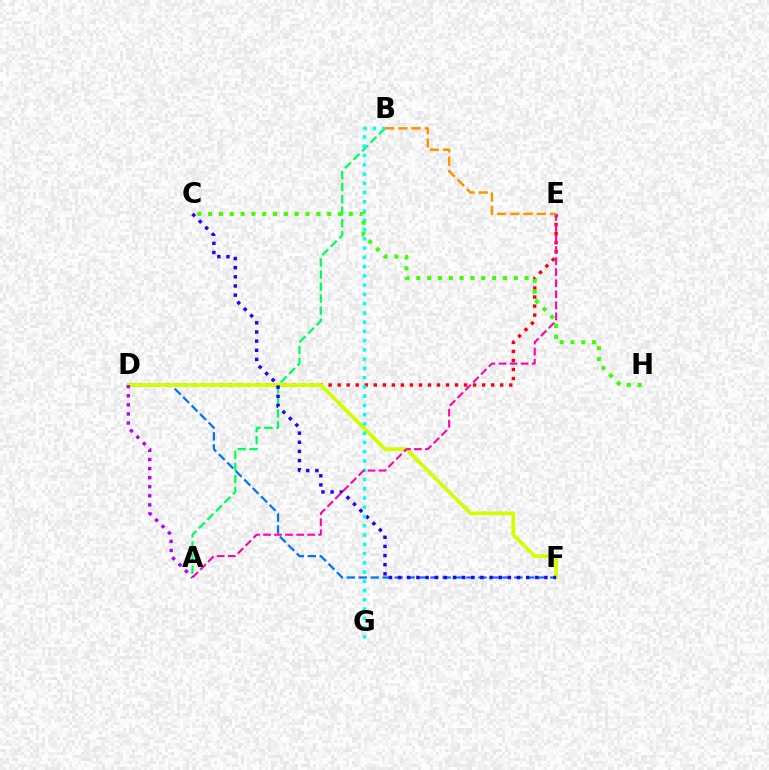{('D', 'E'): [{'color': '#ff0000', 'line_style': 'dotted', 'thickness': 2.45}], ('A', 'B'): [{'color': '#00ff5c', 'line_style': 'dashed', 'thickness': 1.64}], ('D', 'F'): [{'color': '#0074ff', 'line_style': 'dashed', 'thickness': 1.63}, {'color': '#d1ff00', 'line_style': 'solid', 'thickness': 2.69}], ('C', 'F'): [{'color': '#2500ff', 'line_style': 'dotted', 'thickness': 2.48}], ('B', 'G'): [{'color': '#00fff6', 'line_style': 'dotted', 'thickness': 2.51}], ('A', 'E'): [{'color': '#ff00ac', 'line_style': 'dashed', 'thickness': 1.5}], ('C', 'H'): [{'color': '#3dff00', 'line_style': 'dotted', 'thickness': 2.94}], ('A', 'D'): [{'color': '#b900ff', 'line_style': 'dotted', 'thickness': 2.47}], ('B', 'E'): [{'color': '#ff9400', 'line_style': 'dashed', 'thickness': 1.8}]}